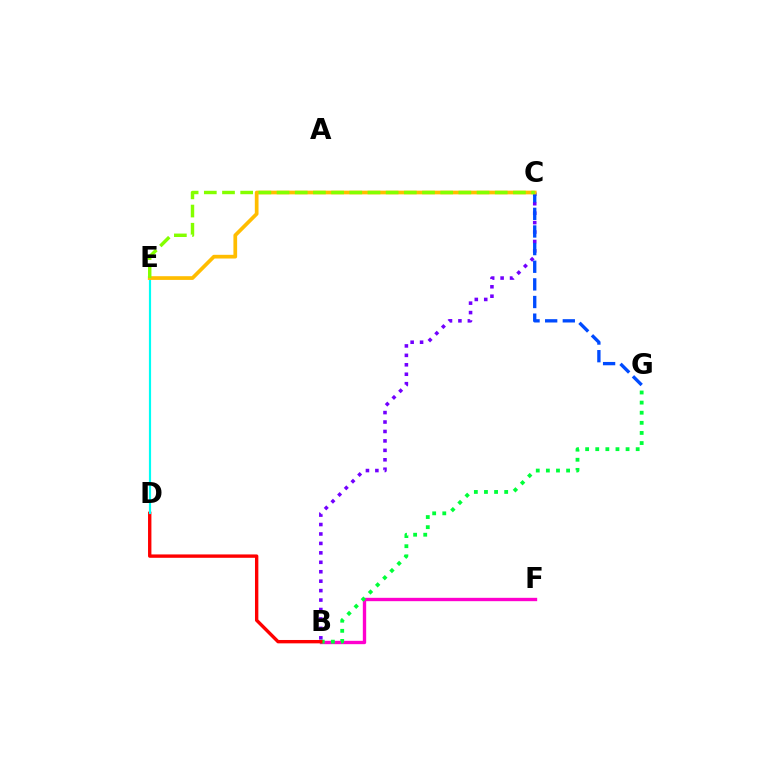{('B', 'C'): [{'color': '#7200ff', 'line_style': 'dotted', 'thickness': 2.57}], ('B', 'F'): [{'color': '#ff00cf', 'line_style': 'solid', 'thickness': 2.41}], ('B', 'G'): [{'color': '#00ff39', 'line_style': 'dotted', 'thickness': 2.75}], ('B', 'D'): [{'color': '#ff0000', 'line_style': 'solid', 'thickness': 2.43}], ('C', 'G'): [{'color': '#004bff', 'line_style': 'dashed', 'thickness': 2.4}], ('D', 'E'): [{'color': '#00fff6', 'line_style': 'solid', 'thickness': 1.57}], ('C', 'E'): [{'color': '#ffbd00', 'line_style': 'solid', 'thickness': 2.67}, {'color': '#84ff00', 'line_style': 'dashed', 'thickness': 2.47}]}